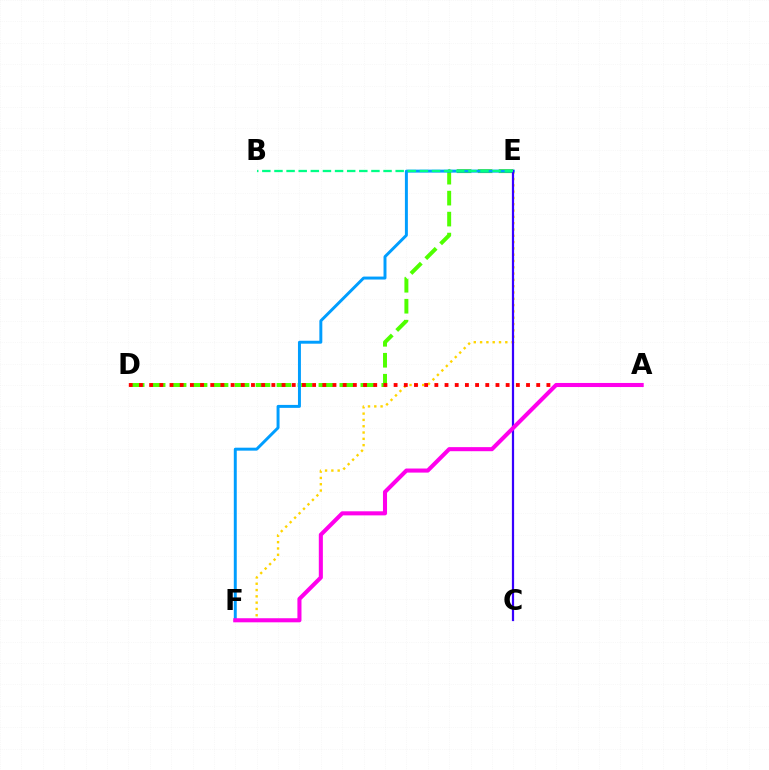{('D', 'E'): [{'color': '#4fff00', 'line_style': 'dashed', 'thickness': 2.85}], ('E', 'F'): [{'color': '#ffd500', 'line_style': 'dotted', 'thickness': 1.71}, {'color': '#009eff', 'line_style': 'solid', 'thickness': 2.13}], ('A', 'D'): [{'color': '#ff0000', 'line_style': 'dotted', 'thickness': 2.77}], ('C', 'E'): [{'color': '#3700ff', 'line_style': 'solid', 'thickness': 1.6}], ('B', 'E'): [{'color': '#00ff86', 'line_style': 'dashed', 'thickness': 1.65}], ('A', 'F'): [{'color': '#ff00ed', 'line_style': 'solid', 'thickness': 2.93}]}